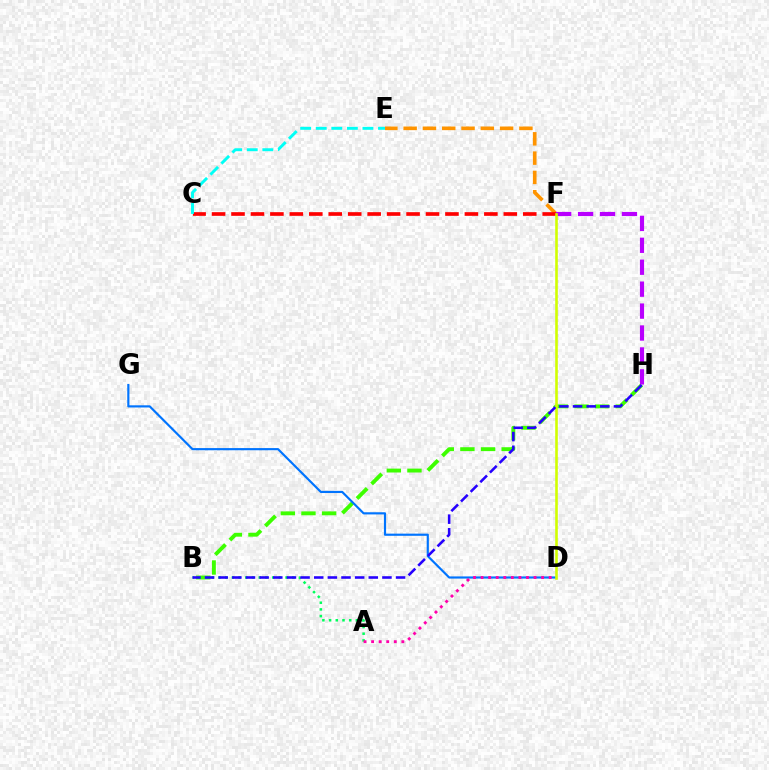{('E', 'F'): [{'color': '#ff9400', 'line_style': 'dashed', 'thickness': 2.62}], ('C', 'F'): [{'color': '#ff0000', 'line_style': 'dashed', 'thickness': 2.64}], ('B', 'H'): [{'color': '#3dff00', 'line_style': 'dashed', 'thickness': 2.8}, {'color': '#2500ff', 'line_style': 'dashed', 'thickness': 1.85}], ('C', 'E'): [{'color': '#00fff6', 'line_style': 'dashed', 'thickness': 2.12}], ('D', 'G'): [{'color': '#0074ff', 'line_style': 'solid', 'thickness': 1.56}], ('A', 'B'): [{'color': '#00ff5c', 'line_style': 'dotted', 'thickness': 1.82}], ('F', 'H'): [{'color': '#b900ff', 'line_style': 'dashed', 'thickness': 2.98}], ('D', 'F'): [{'color': '#d1ff00', 'line_style': 'solid', 'thickness': 1.87}], ('A', 'D'): [{'color': '#ff00ac', 'line_style': 'dotted', 'thickness': 2.05}]}